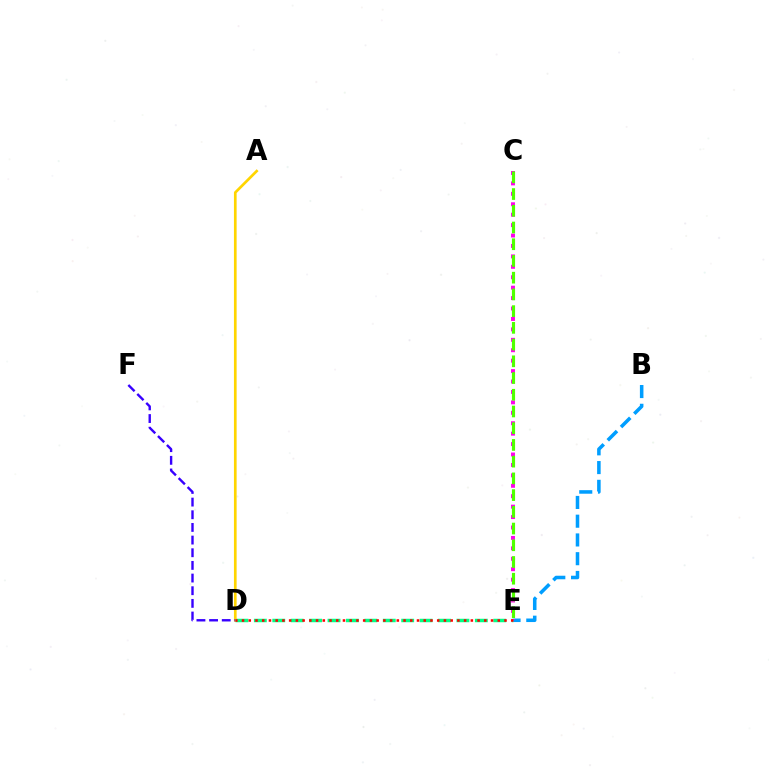{('D', 'E'): [{'color': '#00ff86', 'line_style': 'dashed', 'thickness': 2.5}, {'color': '#ff0000', 'line_style': 'dotted', 'thickness': 1.83}], ('A', 'D'): [{'color': '#ffd500', 'line_style': 'solid', 'thickness': 1.93}], ('B', 'E'): [{'color': '#009eff', 'line_style': 'dashed', 'thickness': 2.55}], ('C', 'E'): [{'color': '#ff00ed', 'line_style': 'dotted', 'thickness': 2.83}, {'color': '#4fff00', 'line_style': 'dashed', 'thickness': 2.27}], ('D', 'F'): [{'color': '#3700ff', 'line_style': 'dashed', 'thickness': 1.72}]}